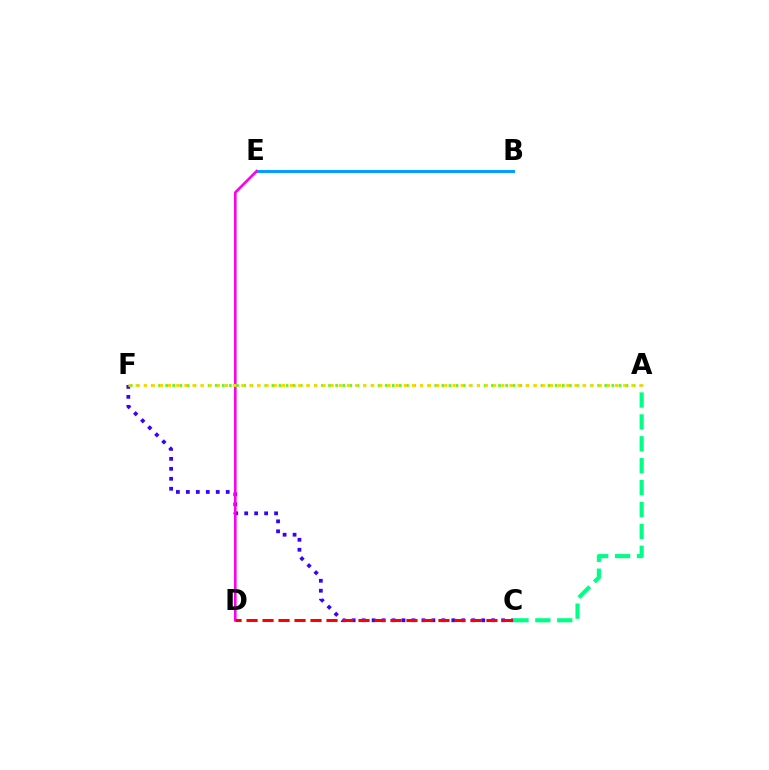{('B', 'E'): [{'color': '#009eff', 'line_style': 'solid', 'thickness': 2.12}], ('C', 'F'): [{'color': '#3700ff', 'line_style': 'dotted', 'thickness': 2.71}], ('D', 'E'): [{'color': '#ff00ed', 'line_style': 'solid', 'thickness': 1.89}], ('C', 'D'): [{'color': '#ff0000', 'line_style': 'dashed', 'thickness': 2.17}], ('A', 'C'): [{'color': '#00ff86', 'line_style': 'dashed', 'thickness': 2.97}], ('A', 'F'): [{'color': '#4fff00', 'line_style': 'dotted', 'thickness': 1.92}, {'color': '#ffd500', 'line_style': 'dotted', 'thickness': 2.21}]}